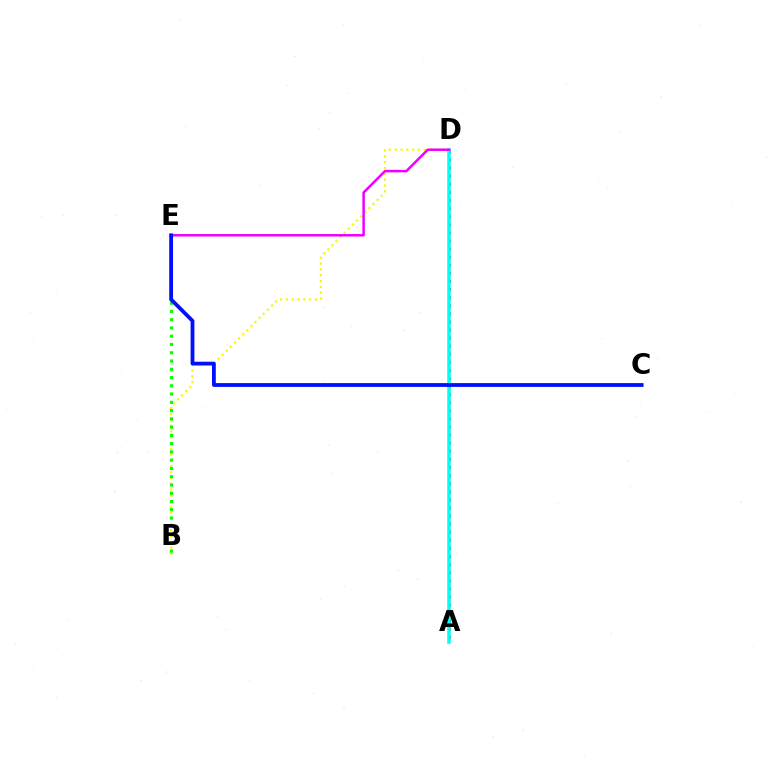{('B', 'D'): [{'color': '#fcf500', 'line_style': 'dotted', 'thickness': 1.58}], ('B', 'E'): [{'color': '#08ff00', 'line_style': 'dotted', 'thickness': 2.25}], ('A', 'D'): [{'color': '#ff0000', 'line_style': 'dotted', 'thickness': 2.2}, {'color': '#00fff6', 'line_style': 'solid', 'thickness': 2.53}], ('D', 'E'): [{'color': '#ee00ff', 'line_style': 'solid', 'thickness': 1.79}], ('C', 'E'): [{'color': '#0010ff', 'line_style': 'solid', 'thickness': 2.74}]}